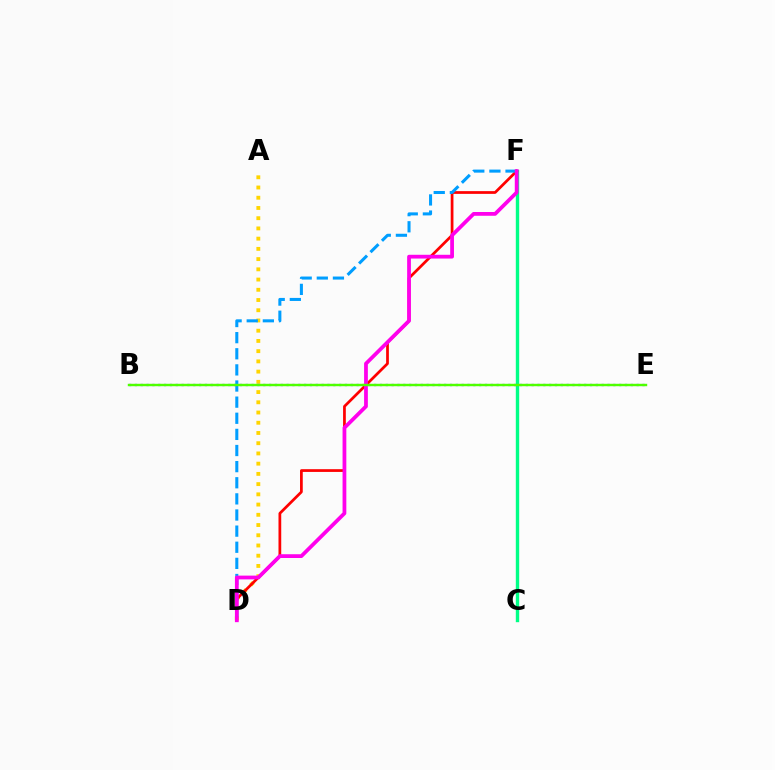{('A', 'D'): [{'color': '#ffd500', 'line_style': 'dotted', 'thickness': 2.78}], ('C', 'F'): [{'color': '#00ff86', 'line_style': 'solid', 'thickness': 2.44}], ('B', 'E'): [{'color': '#3700ff', 'line_style': 'dotted', 'thickness': 1.59}, {'color': '#4fff00', 'line_style': 'solid', 'thickness': 1.74}], ('D', 'F'): [{'color': '#ff0000', 'line_style': 'solid', 'thickness': 1.97}, {'color': '#009eff', 'line_style': 'dashed', 'thickness': 2.19}, {'color': '#ff00ed', 'line_style': 'solid', 'thickness': 2.71}]}